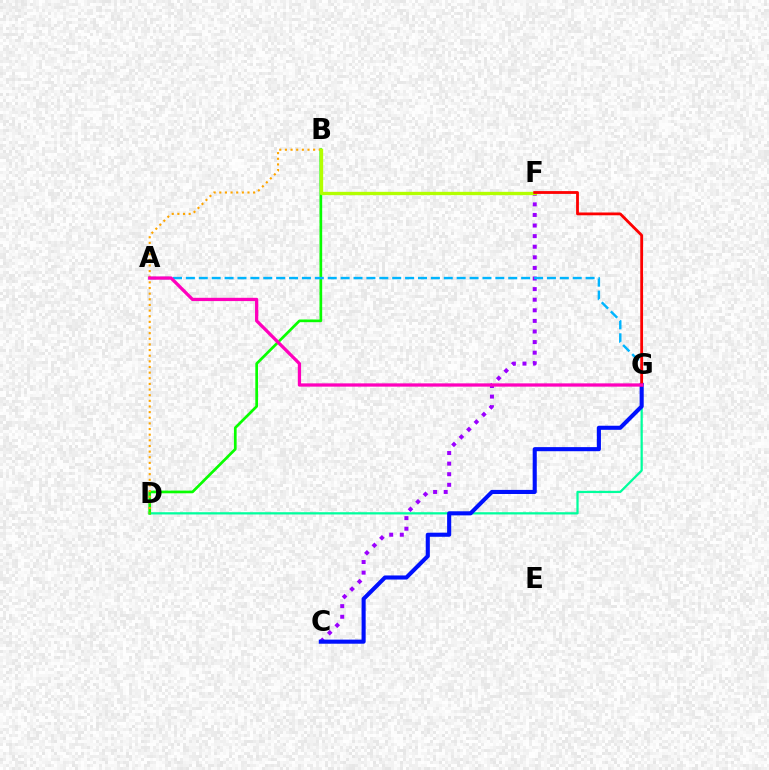{('D', 'G'): [{'color': '#00ff9d', 'line_style': 'solid', 'thickness': 1.62}], ('B', 'D'): [{'color': '#08ff00', 'line_style': 'solid', 'thickness': 1.94}, {'color': '#ffa500', 'line_style': 'dotted', 'thickness': 1.53}], ('C', 'F'): [{'color': '#9b00ff', 'line_style': 'dotted', 'thickness': 2.88}], ('A', 'G'): [{'color': '#00b5ff', 'line_style': 'dashed', 'thickness': 1.75}, {'color': '#ff00bd', 'line_style': 'solid', 'thickness': 2.35}], ('C', 'G'): [{'color': '#0010ff', 'line_style': 'solid', 'thickness': 2.95}], ('B', 'F'): [{'color': '#b3ff00', 'line_style': 'solid', 'thickness': 2.4}], ('F', 'G'): [{'color': '#ff0000', 'line_style': 'solid', 'thickness': 2.02}]}